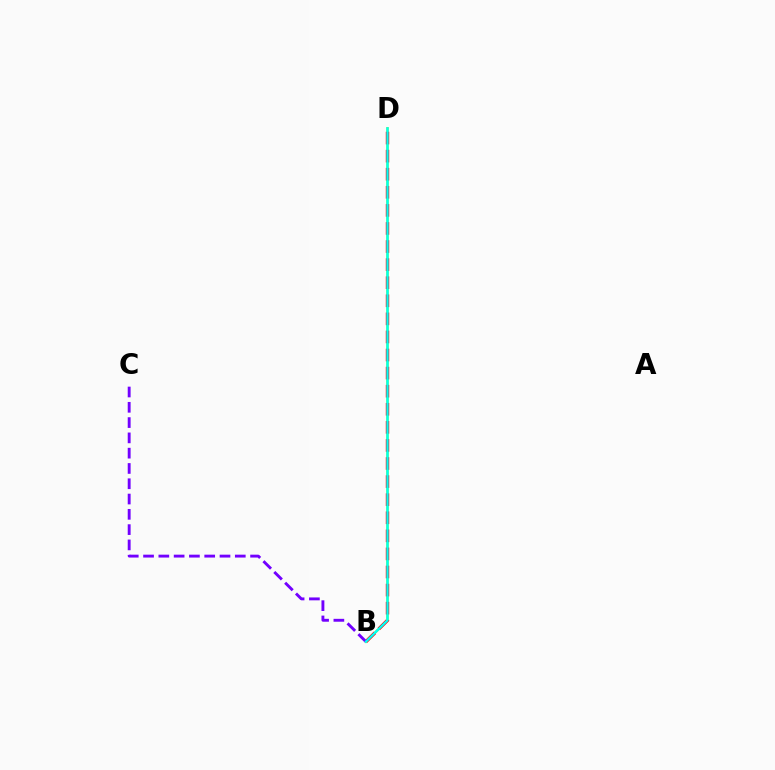{('B', 'D'): [{'color': '#84ff00', 'line_style': 'solid', 'thickness': 1.7}, {'color': '#ff0000', 'line_style': 'dashed', 'thickness': 2.46}, {'color': '#00fff6', 'line_style': 'solid', 'thickness': 1.67}], ('B', 'C'): [{'color': '#7200ff', 'line_style': 'dashed', 'thickness': 2.08}]}